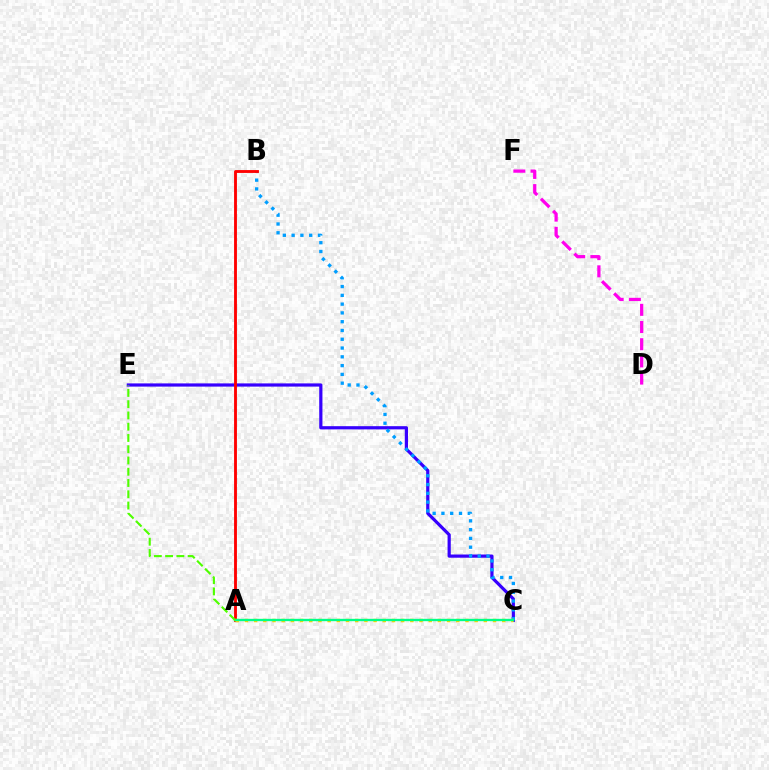{('C', 'E'): [{'color': '#3700ff', 'line_style': 'solid', 'thickness': 2.31}], ('D', 'F'): [{'color': '#ff00ed', 'line_style': 'dashed', 'thickness': 2.34}], ('B', 'C'): [{'color': '#009eff', 'line_style': 'dotted', 'thickness': 2.39}], ('A', 'B'): [{'color': '#ff0000', 'line_style': 'solid', 'thickness': 2.06}], ('A', 'C'): [{'color': '#ffd500', 'line_style': 'dotted', 'thickness': 2.5}, {'color': '#00ff86', 'line_style': 'solid', 'thickness': 1.69}], ('A', 'E'): [{'color': '#4fff00', 'line_style': 'dashed', 'thickness': 1.53}]}